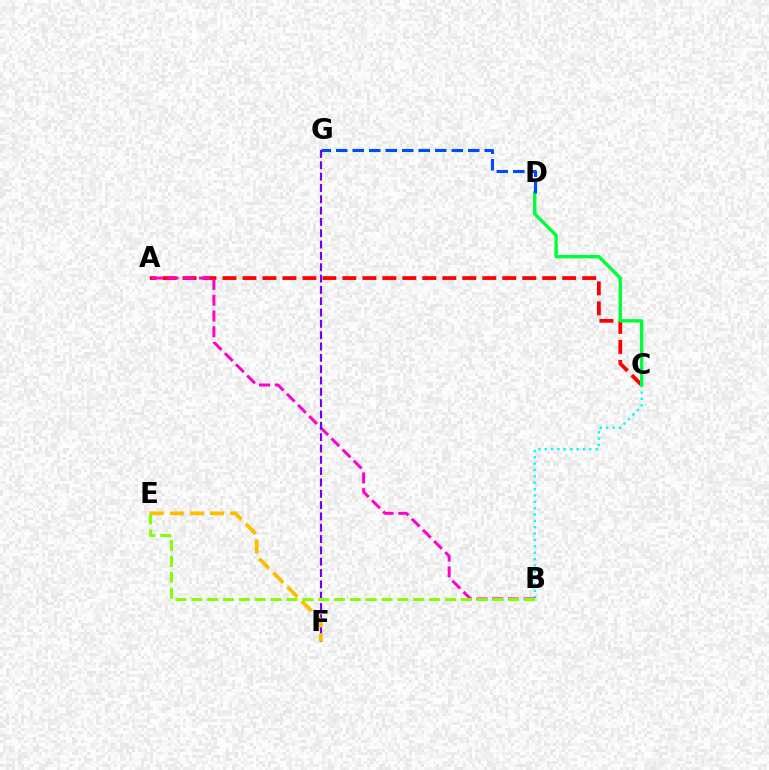{('A', 'C'): [{'color': '#ff0000', 'line_style': 'dashed', 'thickness': 2.71}], ('B', 'C'): [{'color': '#00fff6', 'line_style': 'dotted', 'thickness': 1.73}], ('C', 'D'): [{'color': '#00ff39', 'line_style': 'solid', 'thickness': 2.43}], ('D', 'G'): [{'color': '#004bff', 'line_style': 'dashed', 'thickness': 2.24}], ('A', 'B'): [{'color': '#ff00cf', 'line_style': 'dashed', 'thickness': 2.14}], ('F', 'G'): [{'color': '#7200ff', 'line_style': 'dashed', 'thickness': 1.54}], ('E', 'F'): [{'color': '#ffbd00', 'line_style': 'dashed', 'thickness': 2.73}], ('B', 'E'): [{'color': '#84ff00', 'line_style': 'dashed', 'thickness': 2.15}]}